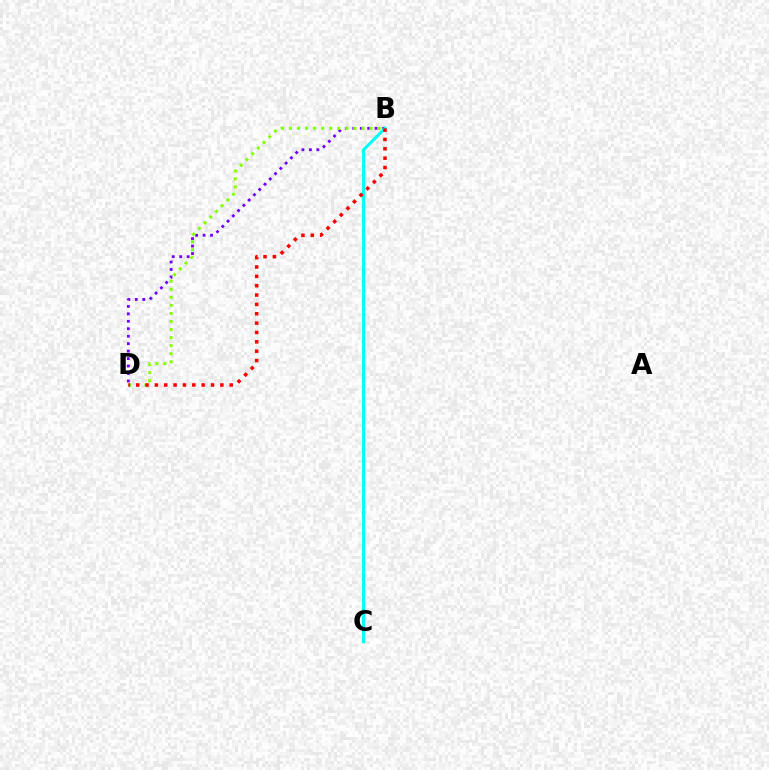{('B', 'D'): [{'color': '#7200ff', 'line_style': 'dotted', 'thickness': 2.03}, {'color': '#84ff00', 'line_style': 'dotted', 'thickness': 2.19}, {'color': '#ff0000', 'line_style': 'dotted', 'thickness': 2.54}], ('B', 'C'): [{'color': '#00fff6', 'line_style': 'solid', 'thickness': 2.24}]}